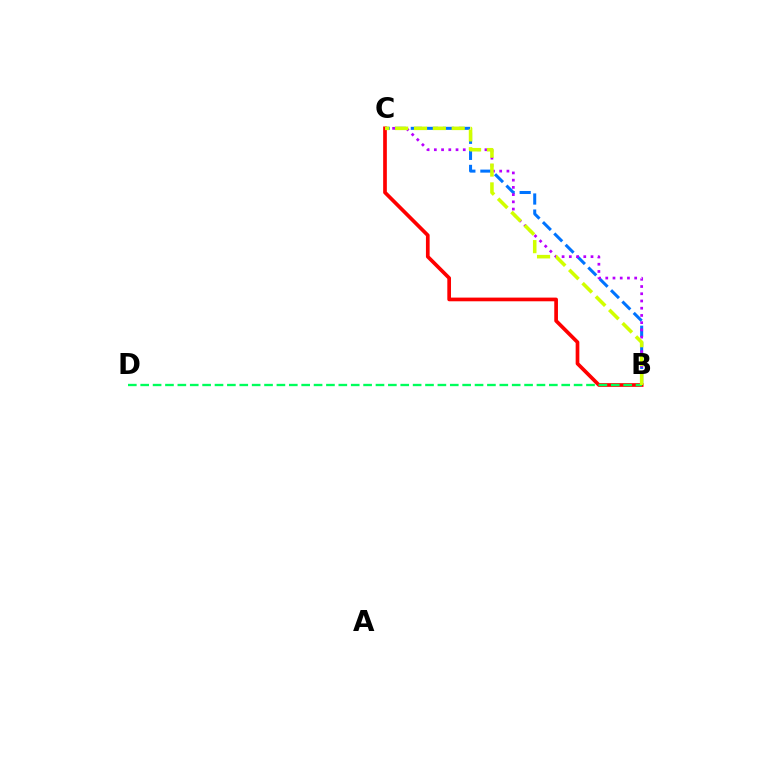{('B', 'C'): [{'color': '#0074ff', 'line_style': 'dashed', 'thickness': 2.18}, {'color': '#b900ff', 'line_style': 'dotted', 'thickness': 1.96}, {'color': '#ff0000', 'line_style': 'solid', 'thickness': 2.66}, {'color': '#d1ff00', 'line_style': 'dashed', 'thickness': 2.56}], ('B', 'D'): [{'color': '#00ff5c', 'line_style': 'dashed', 'thickness': 1.68}]}